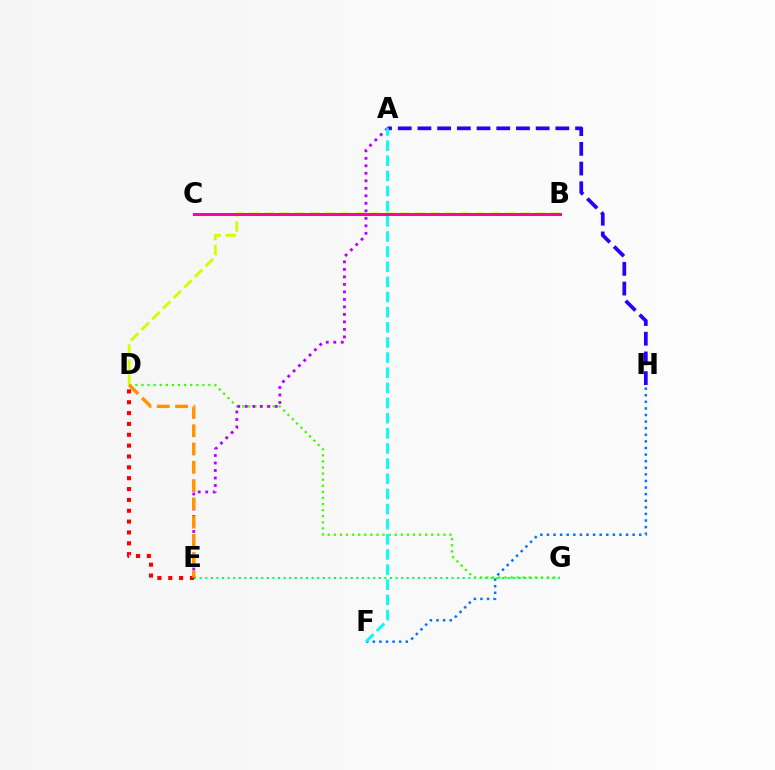{('B', 'D'): [{'color': '#d1ff00', 'line_style': 'dashed', 'thickness': 2.04}], ('F', 'H'): [{'color': '#0074ff', 'line_style': 'dotted', 'thickness': 1.79}], ('E', 'G'): [{'color': '#00ff5c', 'line_style': 'dotted', 'thickness': 1.52}], ('A', 'H'): [{'color': '#2500ff', 'line_style': 'dashed', 'thickness': 2.68}], ('D', 'G'): [{'color': '#3dff00', 'line_style': 'dotted', 'thickness': 1.65}], ('B', 'C'): [{'color': '#ff00ac', 'line_style': 'solid', 'thickness': 2.16}], ('D', 'E'): [{'color': '#ff0000', 'line_style': 'dotted', 'thickness': 2.95}, {'color': '#ff9400', 'line_style': 'dashed', 'thickness': 2.48}], ('A', 'E'): [{'color': '#b900ff', 'line_style': 'dotted', 'thickness': 2.04}], ('A', 'F'): [{'color': '#00fff6', 'line_style': 'dashed', 'thickness': 2.06}]}